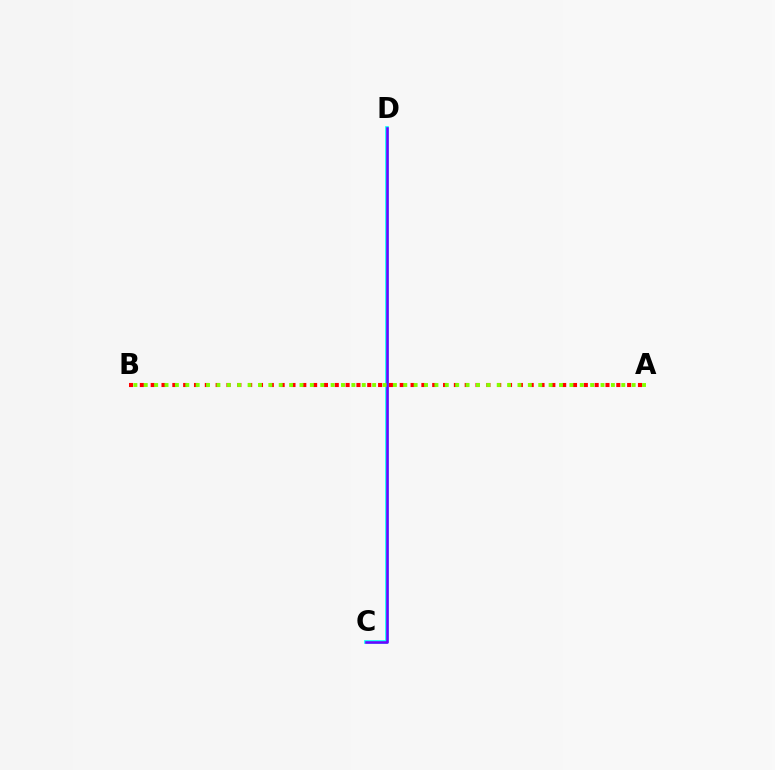{('C', 'D'): [{'color': '#00fff6', 'line_style': 'solid', 'thickness': 2.64}, {'color': '#7200ff', 'line_style': 'solid', 'thickness': 1.82}], ('A', 'B'): [{'color': '#ff0000', 'line_style': 'dotted', 'thickness': 2.94}, {'color': '#84ff00', 'line_style': 'dotted', 'thickness': 2.82}]}